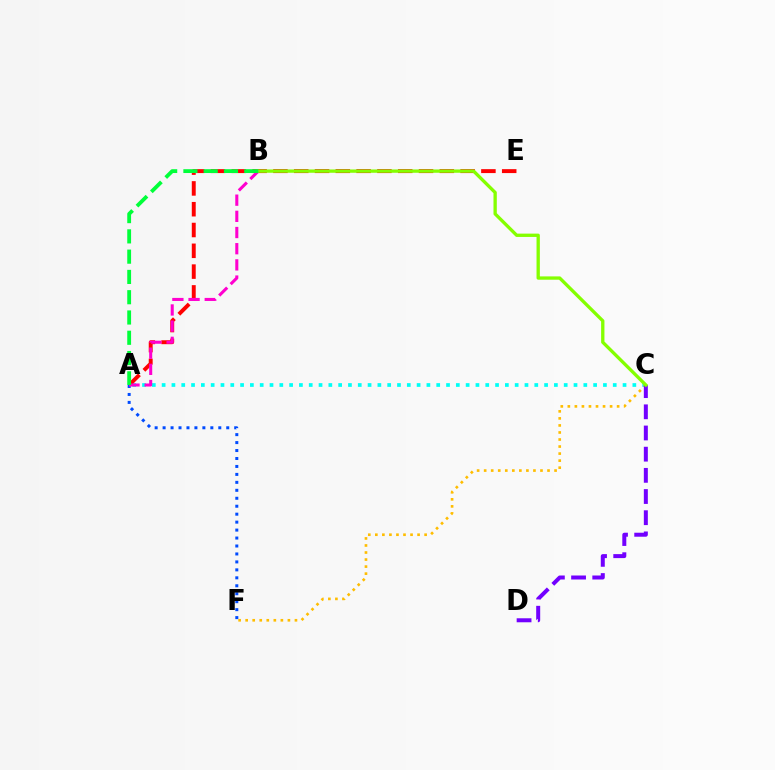{('A', 'C'): [{'color': '#00fff6', 'line_style': 'dotted', 'thickness': 2.66}], ('C', 'F'): [{'color': '#ffbd00', 'line_style': 'dotted', 'thickness': 1.91}], ('A', 'F'): [{'color': '#004bff', 'line_style': 'dotted', 'thickness': 2.16}], ('A', 'E'): [{'color': '#ff0000', 'line_style': 'dashed', 'thickness': 2.83}], ('A', 'B'): [{'color': '#ff00cf', 'line_style': 'dashed', 'thickness': 2.2}, {'color': '#00ff39', 'line_style': 'dashed', 'thickness': 2.75}], ('C', 'D'): [{'color': '#7200ff', 'line_style': 'dashed', 'thickness': 2.88}], ('B', 'C'): [{'color': '#84ff00', 'line_style': 'solid', 'thickness': 2.39}]}